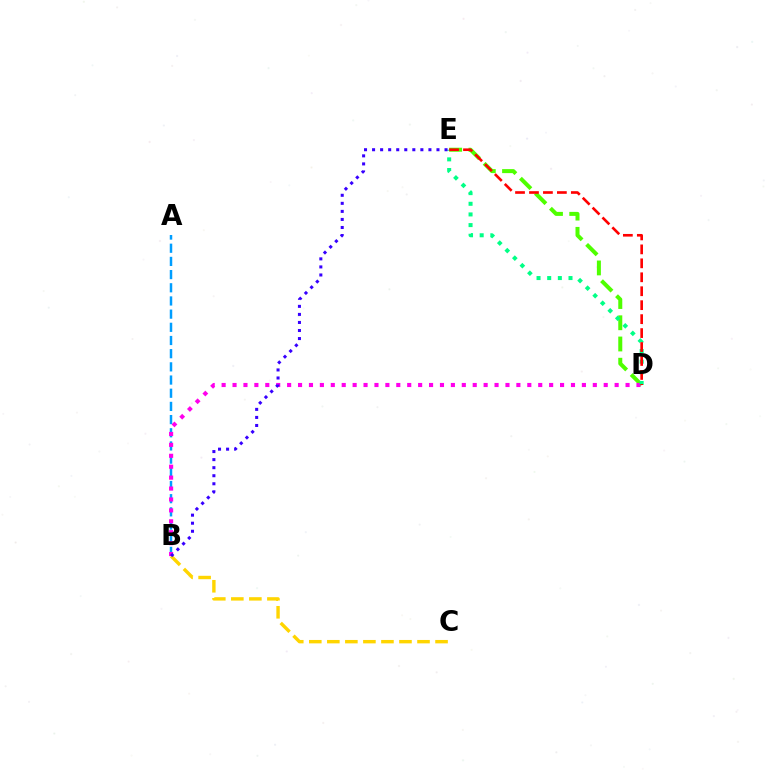{('D', 'E'): [{'color': '#4fff00', 'line_style': 'dashed', 'thickness': 2.88}, {'color': '#00ff86', 'line_style': 'dotted', 'thickness': 2.89}, {'color': '#ff0000', 'line_style': 'dashed', 'thickness': 1.9}], ('A', 'B'): [{'color': '#009eff', 'line_style': 'dashed', 'thickness': 1.79}], ('B', 'D'): [{'color': '#ff00ed', 'line_style': 'dotted', 'thickness': 2.97}], ('B', 'C'): [{'color': '#ffd500', 'line_style': 'dashed', 'thickness': 2.45}], ('B', 'E'): [{'color': '#3700ff', 'line_style': 'dotted', 'thickness': 2.19}]}